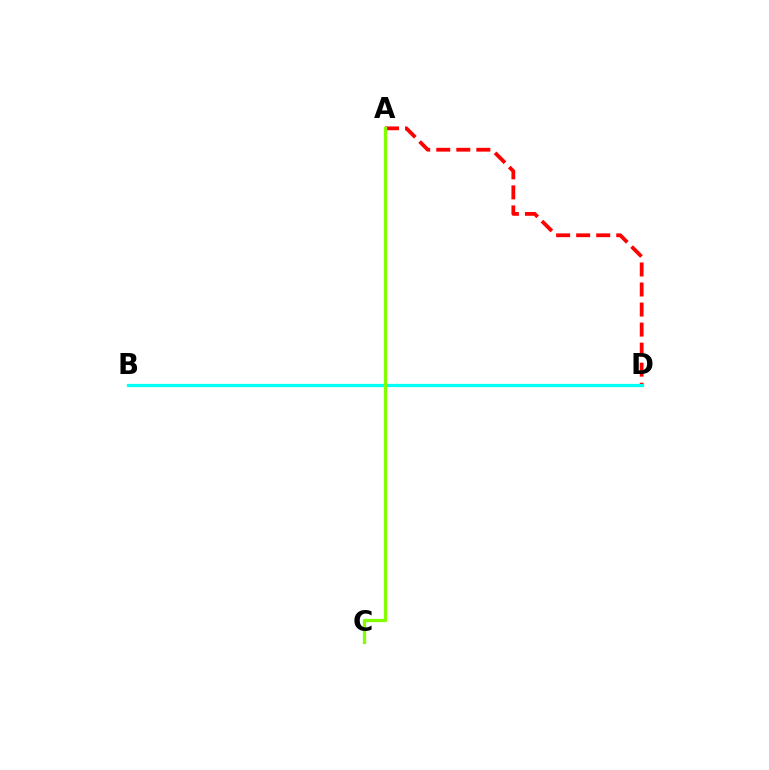{('A', 'D'): [{'color': '#ff0000', 'line_style': 'dashed', 'thickness': 2.72}], ('B', 'D'): [{'color': '#7200ff', 'line_style': 'solid', 'thickness': 1.86}, {'color': '#00fff6', 'line_style': 'solid', 'thickness': 2.33}], ('A', 'C'): [{'color': '#84ff00', 'line_style': 'solid', 'thickness': 2.36}]}